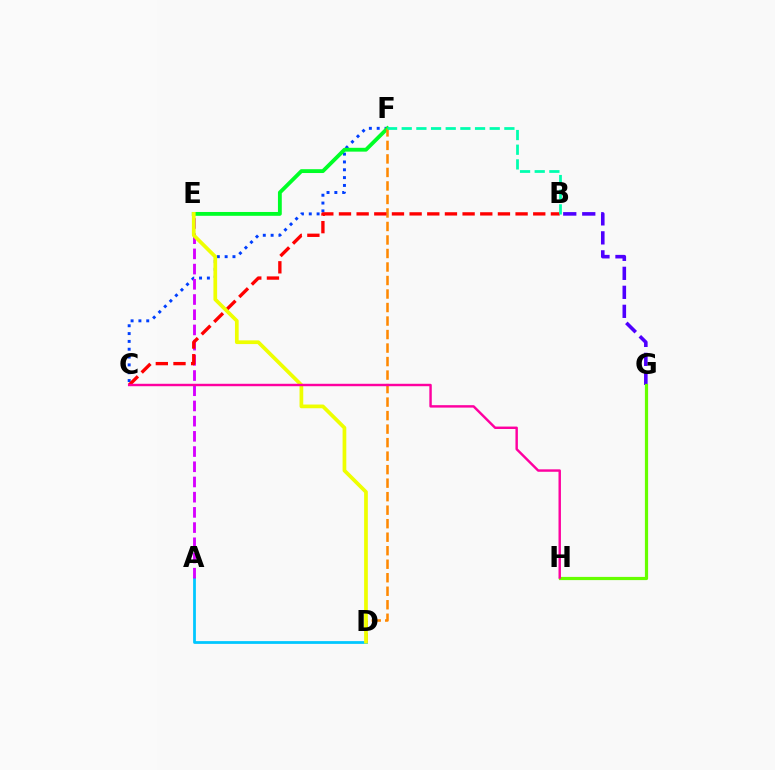{('A', 'D'): [{'color': '#00c7ff', 'line_style': 'solid', 'thickness': 1.99}], ('B', 'G'): [{'color': '#4f00ff', 'line_style': 'dashed', 'thickness': 2.58}], ('C', 'F'): [{'color': '#003fff', 'line_style': 'dotted', 'thickness': 2.13}], ('E', 'F'): [{'color': '#00ff27', 'line_style': 'solid', 'thickness': 2.76}], ('D', 'F'): [{'color': '#ff8800', 'line_style': 'dashed', 'thickness': 1.84}], ('G', 'H'): [{'color': '#66ff00', 'line_style': 'solid', 'thickness': 2.3}], ('A', 'E'): [{'color': '#d600ff', 'line_style': 'dashed', 'thickness': 2.07}], ('B', 'C'): [{'color': '#ff0000', 'line_style': 'dashed', 'thickness': 2.4}], ('B', 'F'): [{'color': '#00ffaf', 'line_style': 'dashed', 'thickness': 1.99}], ('D', 'E'): [{'color': '#eeff00', 'line_style': 'solid', 'thickness': 2.67}], ('C', 'H'): [{'color': '#ff00a0', 'line_style': 'solid', 'thickness': 1.75}]}